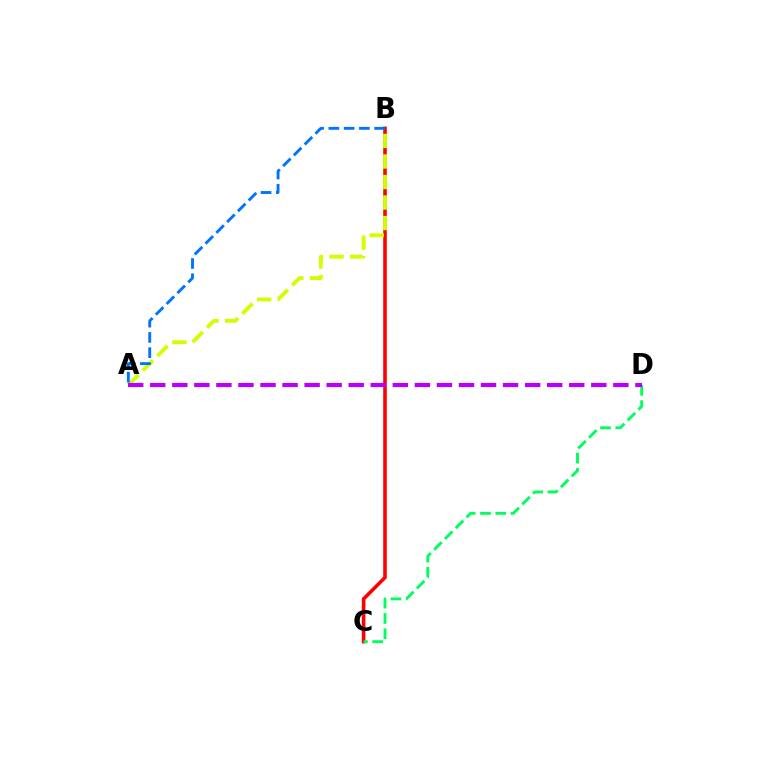{('B', 'C'): [{'color': '#ff0000', 'line_style': 'solid', 'thickness': 2.59}], ('A', 'B'): [{'color': '#d1ff00', 'line_style': 'dashed', 'thickness': 2.79}, {'color': '#0074ff', 'line_style': 'dashed', 'thickness': 2.08}], ('C', 'D'): [{'color': '#00ff5c', 'line_style': 'dashed', 'thickness': 2.07}], ('A', 'D'): [{'color': '#b900ff', 'line_style': 'dashed', 'thickness': 3.0}]}